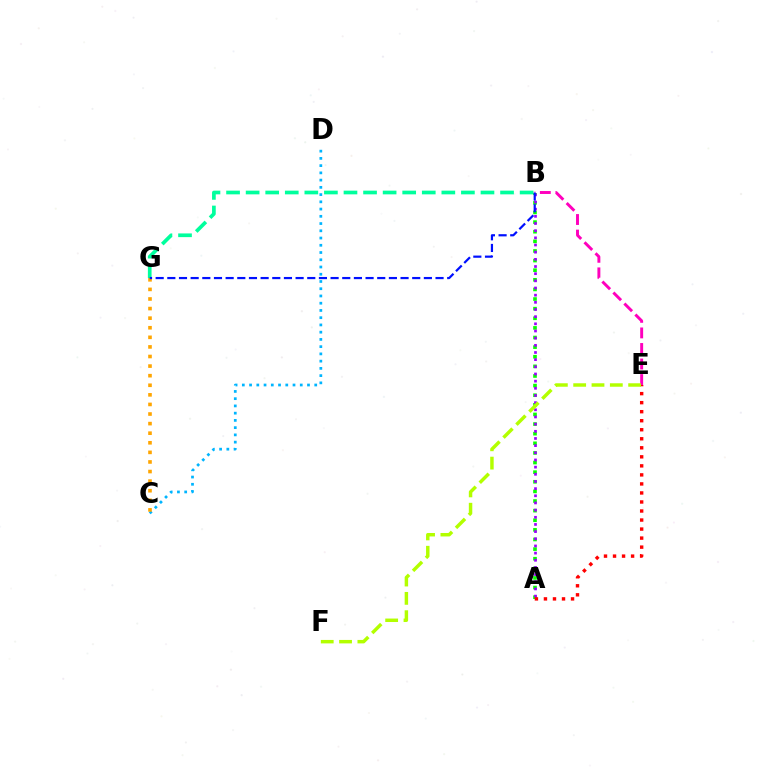{('C', 'D'): [{'color': '#00b5ff', 'line_style': 'dotted', 'thickness': 1.97}], ('C', 'G'): [{'color': '#ffa500', 'line_style': 'dotted', 'thickness': 2.6}], ('B', 'E'): [{'color': '#ff00bd', 'line_style': 'dashed', 'thickness': 2.11}], ('A', 'B'): [{'color': '#08ff00', 'line_style': 'dotted', 'thickness': 2.61}, {'color': '#9b00ff', 'line_style': 'dotted', 'thickness': 1.95}], ('A', 'E'): [{'color': '#ff0000', 'line_style': 'dotted', 'thickness': 2.45}], ('B', 'G'): [{'color': '#00ff9d', 'line_style': 'dashed', 'thickness': 2.66}, {'color': '#0010ff', 'line_style': 'dashed', 'thickness': 1.58}], ('E', 'F'): [{'color': '#b3ff00', 'line_style': 'dashed', 'thickness': 2.49}]}